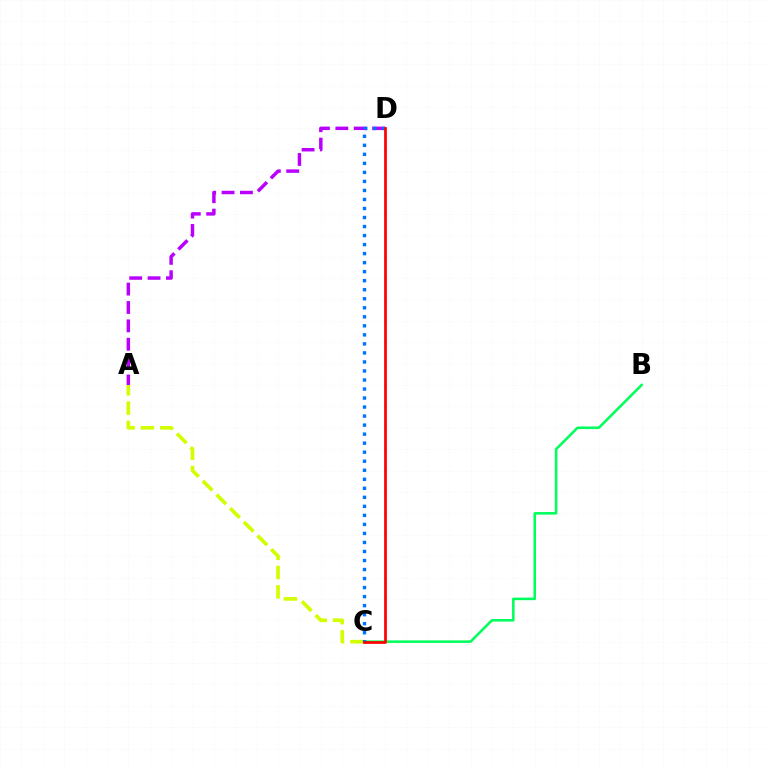{('B', 'C'): [{'color': '#00ff5c', 'line_style': 'solid', 'thickness': 1.84}], ('A', 'C'): [{'color': '#d1ff00', 'line_style': 'dashed', 'thickness': 2.63}], ('A', 'D'): [{'color': '#b900ff', 'line_style': 'dashed', 'thickness': 2.5}], ('C', 'D'): [{'color': '#0074ff', 'line_style': 'dotted', 'thickness': 2.45}, {'color': '#ff0000', 'line_style': 'solid', 'thickness': 1.97}]}